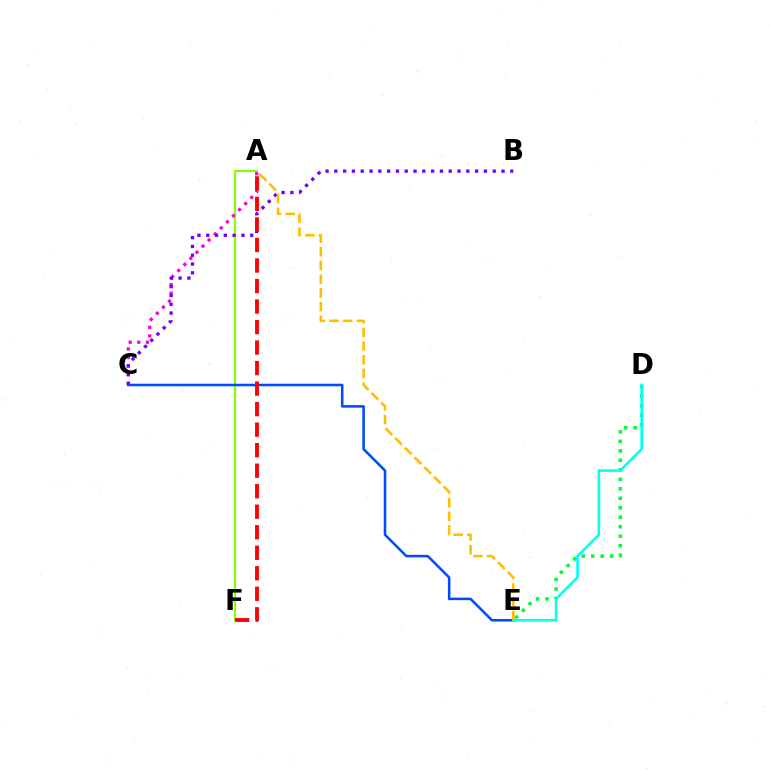{('A', 'F'): [{'color': '#84ff00', 'line_style': 'solid', 'thickness': 1.54}, {'color': '#ff0000', 'line_style': 'dashed', 'thickness': 2.79}], ('C', 'E'): [{'color': '#004bff', 'line_style': 'solid', 'thickness': 1.83}], ('A', 'C'): [{'color': '#ff00cf', 'line_style': 'dotted', 'thickness': 2.34}], ('D', 'E'): [{'color': '#00ff39', 'line_style': 'dotted', 'thickness': 2.58}, {'color': '#00fff6', 'line_style': 'solid', 'thickness': 1.87}], ('B', 'C'): [{'color': '#7200ff', 'line_style': 'dotted', 'thickness': 2.39}], ('A', 'E'): [{'color': '#ffbd00', 'line_style': 'dashed', 'thickness': 1.86}]}